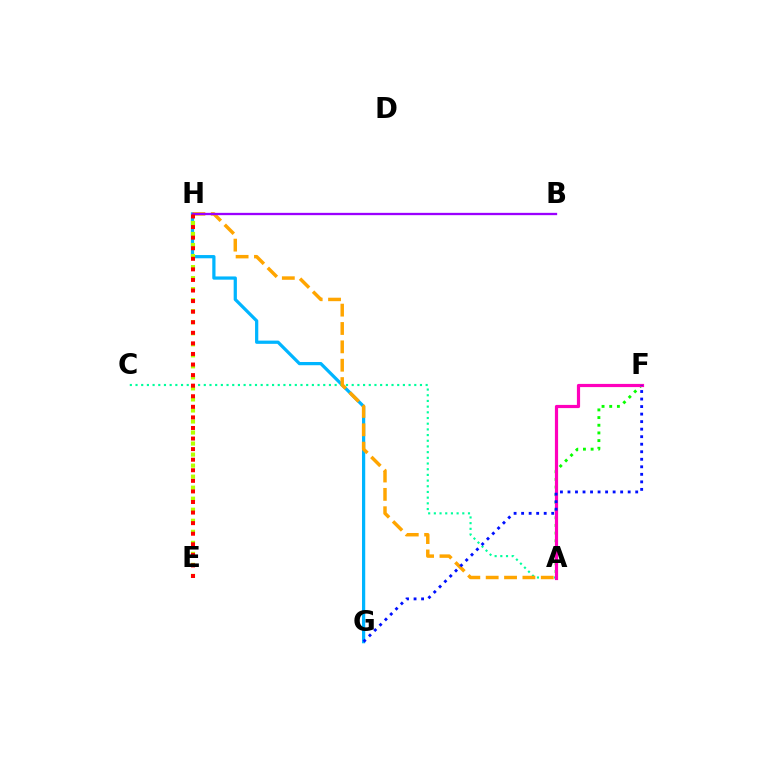{('G', 'H'): [{'color': '#00b5ff', 'line_style': 'solid', 'thickness': 2.33}], ('A', 'F'): [{'color': '#08ff00', 'line_style': 'dotted', 'thickness': 2.08}, {'color': '#ff00bd', 'line_style': 'solid', 'thickness': 2.29}], ('A', 'C'): [{'color': '#00ff9d', 'line_style': 'dotted', 'thickness': 1.55}], ('A', 'H'): [{'color': '#ffa500', 'line_style': 'dashed', 'thickness': 2.49}], ('E', 'H'): [{'color': '#b3ff00', 'line_style': 'dotted', 'thickness': 3.0}, {'color': '#ff0000', 'line_style': 'dotted', 'thickness': 2.87}], ('B', 'H'): [{'color': '#9b00ff', 'line_style': 'solid', 'thickness': 1.66}], ('F', 'G'): [{'color': '#0010ff', 'line_style': 'dotted', 'thickness': 2.04}]}